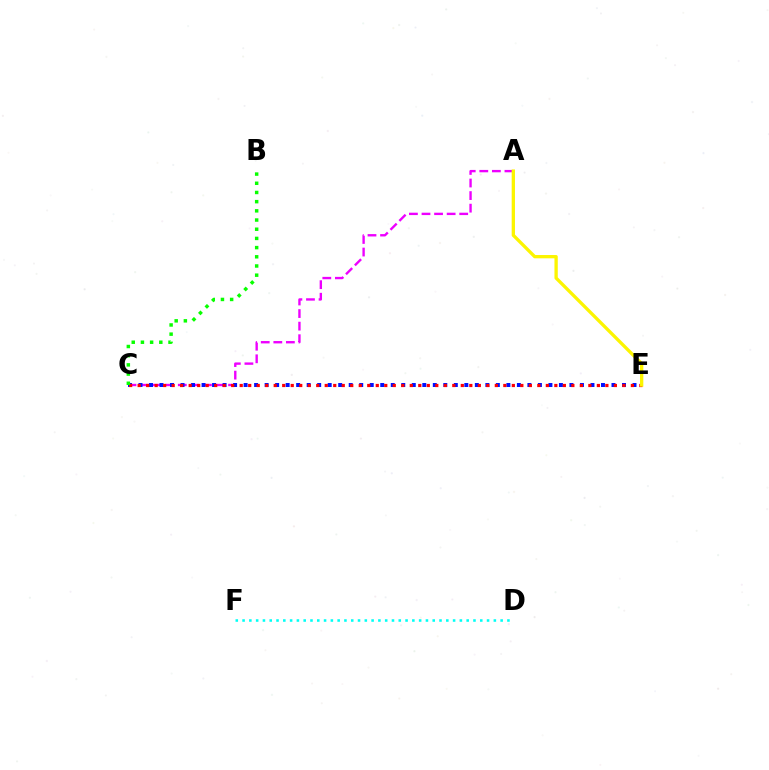{('A', 'C'): [{'color': '#ee00ff', 'line_style': 'dashed', 'thickness': 1.71}], ('C', 'E'): [{'color': '#0010ff', 'line_style': 'dotted', 'thickness': 2.86}, {'color': '#ff0000', 'line_style': 'dotted', 'thickness': 2.31}], ('D', 'F'): [{'color': '#00fff6', 'line_style': 'dotted', 'thickness': 1.85}], ('A', 'E'): [{'color': '#fcf500', 'line_style': 'solid', 'thickness': 2.38}], ('B', 'C'): [{'color': '#08ff00', 'line_style': 'dotted', 'thickness': 2.5}]}